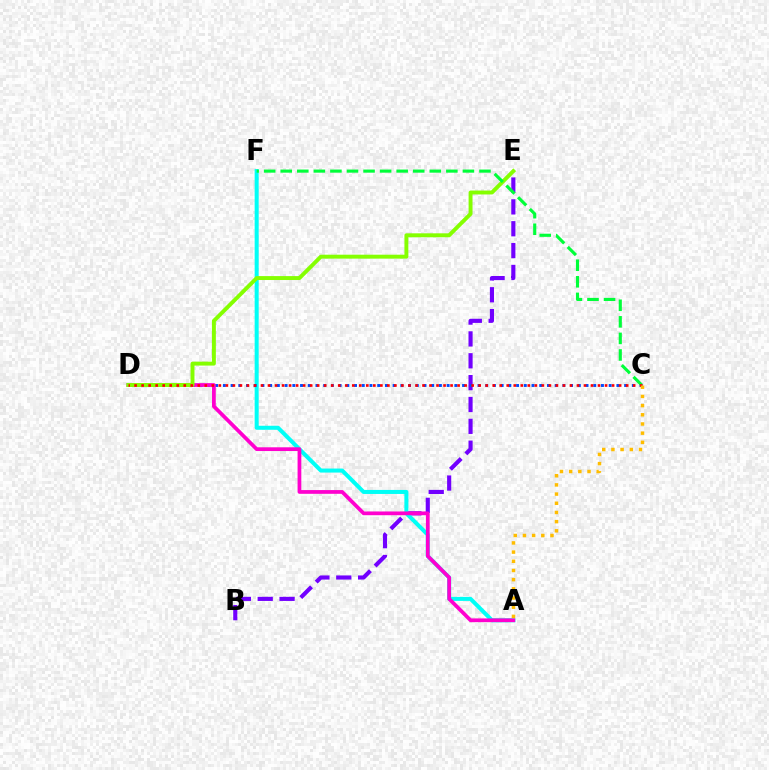{('B', 'E'): [{'color': '#7200ff', 'line_style': 'dashed', 'thickness': 2.97}], ('A', 'F'): [{'color': '#00fff6', 'line_style': 'solid', 'thickness': 2.9}], ('C', 'D'): [{'color': '#004bff', 'line_style': 'dotted', 'thickness': 2.1}, {'color': '#ff0000', 'line_style': 'dotted', 'thickness': 1.91}], ('A', 'D'): [{'color': '#ff00cf', 'line_style': 'solid', 'thickness': 2.69}], ('D', 'E'): [{'color': '#84ff00', 'line_style': 'solid', 'thickness': 2.82}], ('C', 'F'): [{'color': '#00ff39', 'line_style': 'dashed', 'thickness': 2.25}], ('A', 'C'): [{'color': '#ffbd00', 'line_style': 'dotted', 'thickness': 2.5}]}